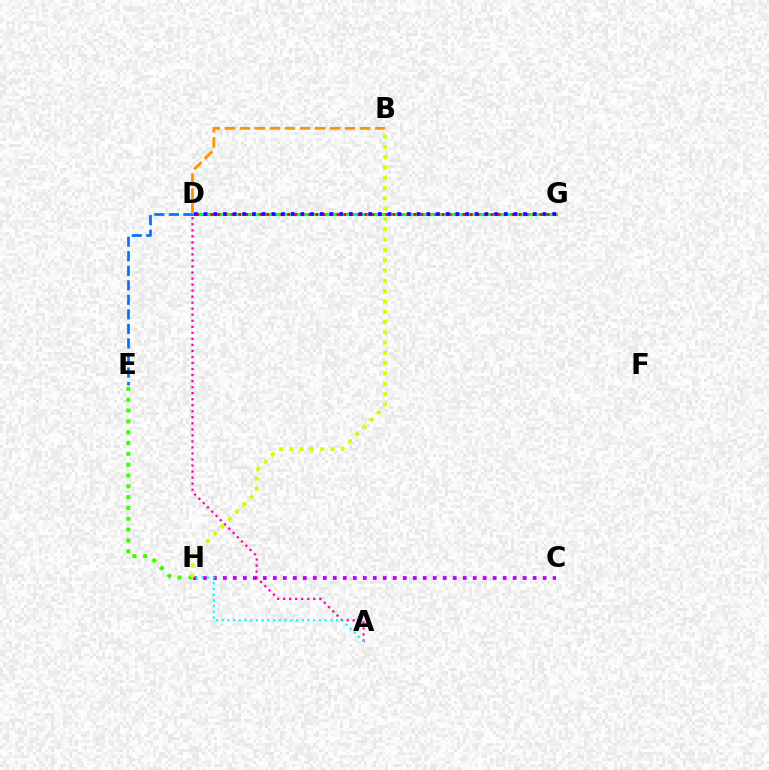{('D', 'G'): [{'color': '#00ff5c', 'line_style': 'solid', 'thickness': 2.24}, {'color': '#ff0000', 'line_style': 'dotted', 'thickness': 1.9}, {'color': '#2500ff', 'line_style': 'dotted', 'thickness': 2.63}], ('E', 'H'): [{'color': '#3dff00', 'line_style': 'dotted', 'thickness': 2.94}], ('D', 'E'): [{'color': '#0074ff', 'line_style': 'dashed', 'thickness': 1.97}], ('C', 'H'): [{'color': '#b900ff', 'line_style': 'dotted', 'thickness': 2.72}], ('B', 'D'): [{'color': '#ff9400', 'line_style': 'dashed', 'thickness': 2.04}], ('A', 'D'): [{'color': '#ff00ac', 'line_style': 'dotted', 'thickness': 1.64}], ('A', 'H'): [{'color': '#00fff6', 'line_style': 'dotted', 'thickness': 1.55}], ('B', 'H'): [{'color': '#d1ff00', 'line_style': 'dotted', 'thickness': 2.8}]}